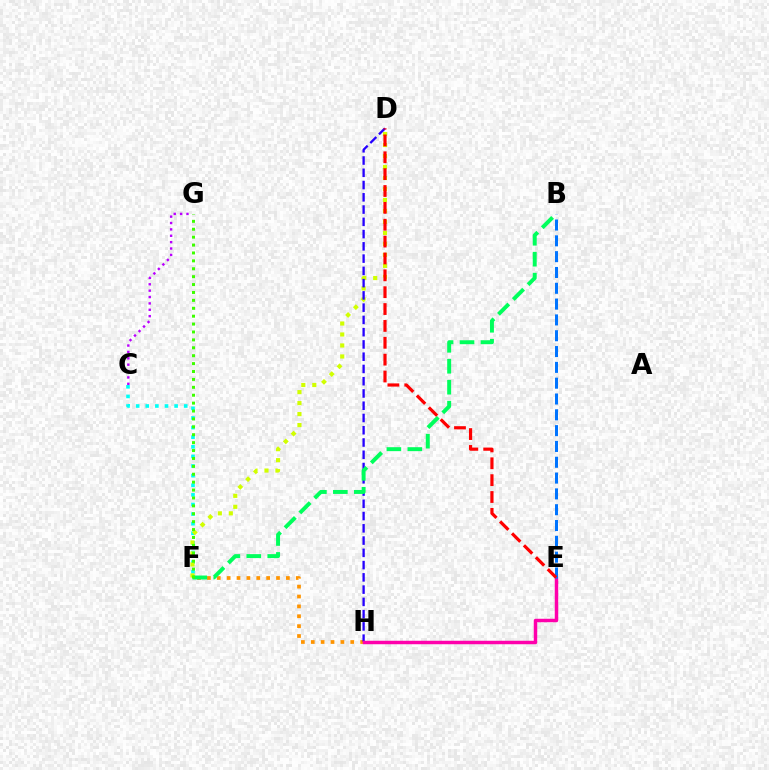{('F', 'H'): [{'color': '#ff9400', 'line_style': 'dotted', 'thickness': 2.68}], ('C', 'F'): [{'color': '#00fff6', 'line_style': 'dotted', 'thickness': 2.61}], ('D', 'F'): [{'color': '#d1ff00', 'line_style': 'dotted', 'thickness': 2.98}], ('D', 'H'): [{'color': '#2500ff', 'line_style': 'dashed', 'thickness': 1.67}], ('E', 'H'): [{'color': '#ff00ac', 'line_style': 'solid', 'thickness': 2.5}], ('C', 'G'): [{'color': '#b900ff', 'line_style': 'dotted', 'thickness': 1.73}], ('B', 'F'): [{'color': '#00ff5c', 'line_style': 'dashed', 'thickness': 2.85}], ('B', 'E'): [{'color': '#0074ff', 'line_style': 'dashed', 'thickness': 2.15}], ('D', 'E'): [{'color': '#ff0000', 'line_style': 'dashed', 'thickness': 2.29}], ('F', 'G'): [{'color': '#3dff00', 'line_style': 'dotted', 'thickness': 2.15}]}